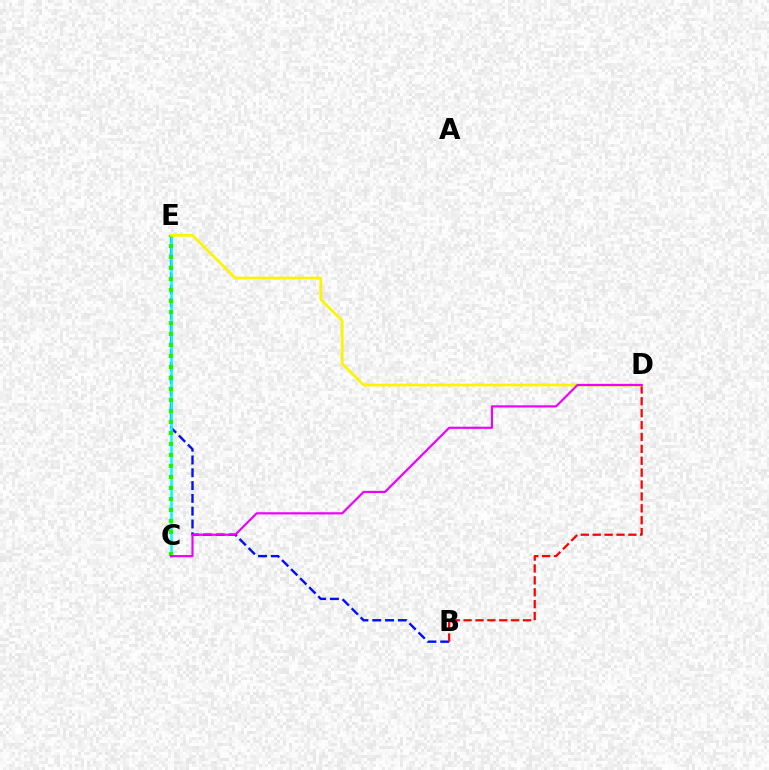{('B', 'E'): [{'color': '#0010ff', 'line_style': 'dashed', 'thickness': 1.74}], ('C', 'E'): [{'color': '#00fff6', 'line_style': 'solid', 'thickness': 1.85}, {'color': '#08ff00', 'line_style': 'dotted', 'thickness': 2.99}], ('B', 'D'): [{'color': '#ff0000', 'line_style': 'dashed', 'thickness': 1.62}], ('D', 'E'): [{'color': '#fcf500', 'line_style': 'solid', 'thickness': 1.98}], ('C', 'D'): [{'color': '#ee00ff', 'line_style': 'solid', 'thickness': 1.56}]}